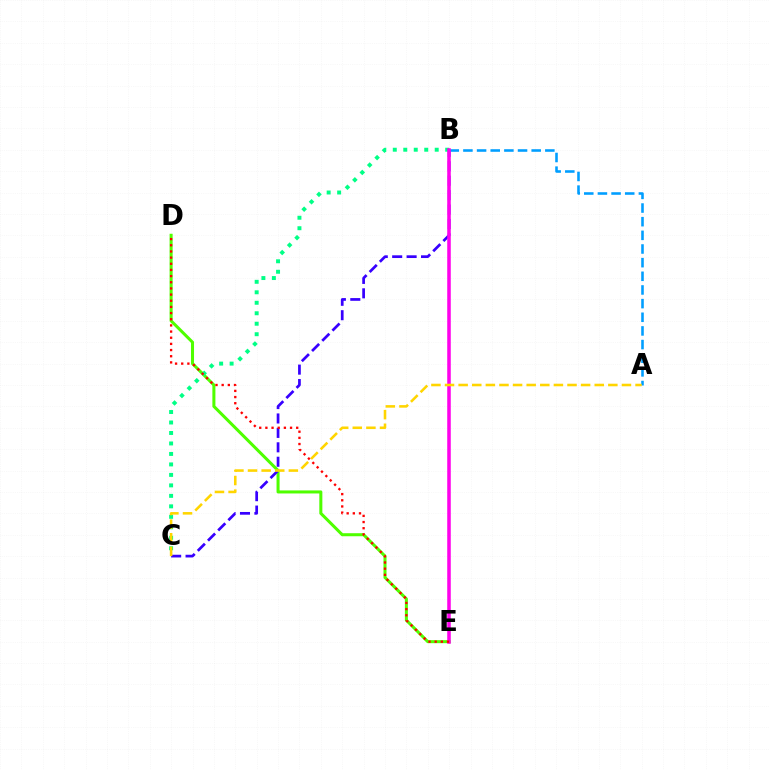{('D', 'E'): [{'color': '#4fff00', 'line_style': 'solid', 'thickness': 2.19}, {'color': '#ff0000', 'line_style': 'dotted', 'thickness': 1.67}], ('B', 'C'): [{'color': '#3700ff', 'line_style': 'dashed', 'thickness': 1.96}, {'color': '#00ff86', 'line_style': 'dotted', 'thickness': 2.85}], ('A', 'B'): [{'color': '#009eff', 'line_style': 'dashed', 'thickness': 1.85}], ('B', 'E'): [{'color': '#ff00ed', 'line_style': 'solid', 'thickness': 2.55}], ('A', 'C'): [{'color': '#ffd500', 'line_style': 'dashed', 'thickness': 1.85}]}